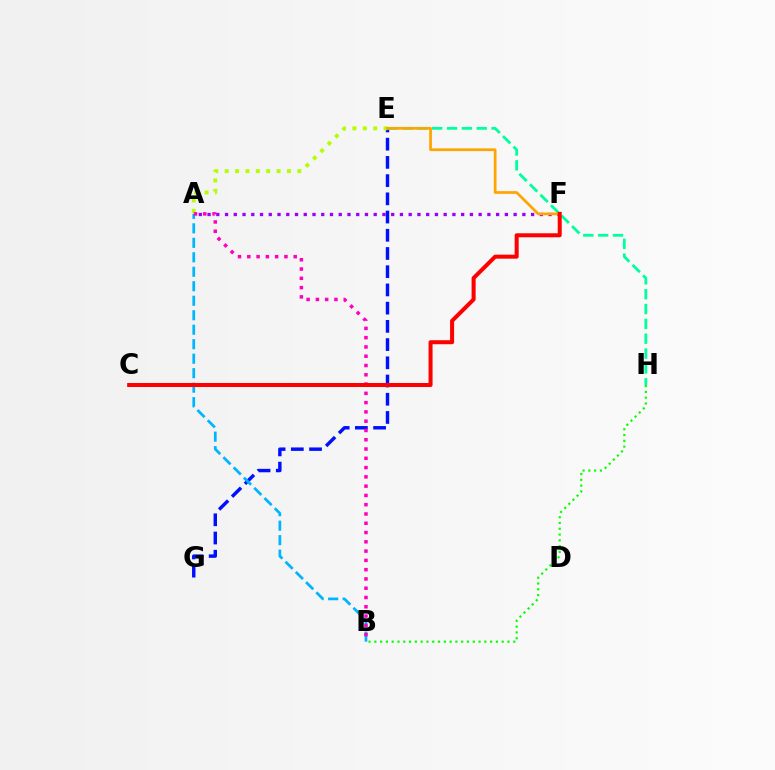{('A', 'F'): [{'color': '#9b00ff', 'line_style': 'dotted', 'thickness': 2.38}], ('E', 'G'): [{'color': '#0010ff', 'line_style': 'dashed', 'thickness': 2.48}], ('A', 'B'): [{'color': '#00b5ff', 'line_style': 'dashed', 'thickness': 1.97}, {'color': '#ff00bd', 'line_style': 'dotted', 'thickness': 2.52}], ('B', 'H'): [{'color': '#08ff00', 'line_style': 'dotted', 'thickness': 1.57}], ('A', 'E'): [{'color': '#b3ff00', 'line_style': 'dotted', 'thickness': 2.82}], ('E', 'H'): [{'color': '#00ff9d', 'line_style': 'dashed', 'thickness': 2.02}], ('E', 'F'): [{'color': '#ffa500', 'line_style': 'solid', 'thickness': 1.96}], ('C', 'F'): [{'color': '#ff0000', 'line_style': 'solid', 'thickness': 2.89}]}